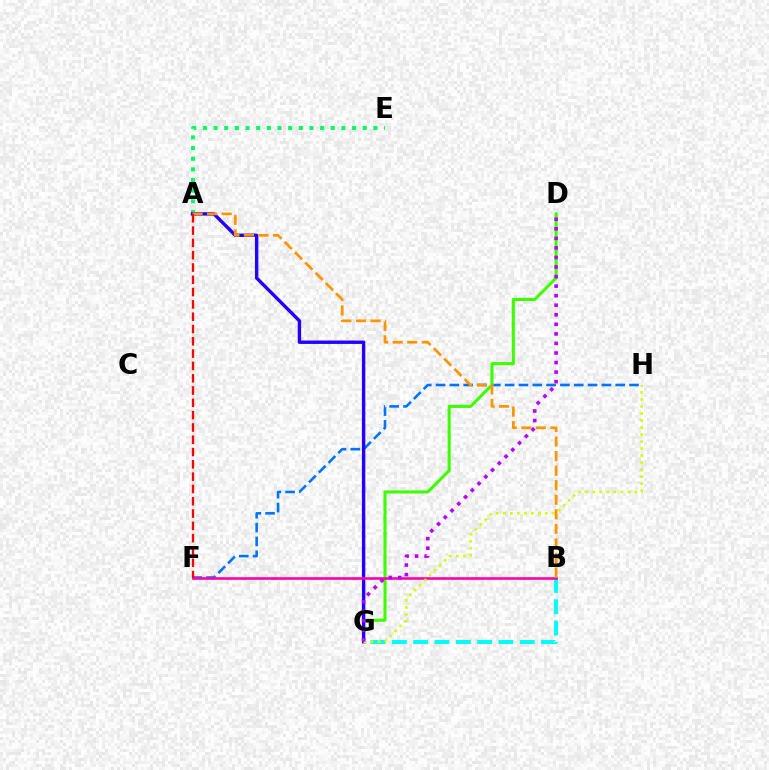{('A', 'E'): [{'color': '#00ff5c', 'line_style': 'dotted', 'thickness': 2.9}], ('B', 'G'): [{'color': '#00fff6', 'line_style': 'dashed', 'thickness': 2.9}], ('F', 'H'): [{'color': '#0074ff', 'line_style': 'dashed', 'thickness': 1.88}], ('D', 'G'): [{'color': '#3dff00', 'line_style': 'solid', 'thickness': 2.22}, {'color': '#b900ff', 'line_style': 'dotted', 'thickness': 2.6}], ('A', 'G'): [{'color': '#2500ff', 'line_style': 'solid', 'thickness': 2.45}], ('B', 'F'): [{'color': '#ff00ac', 'line_style': 'solid', 'thickness': 1.89}], ('G', 'H'): [{'color': '#d1ff00', 'line_style': 'dotted', 'thickness': 1.91}], ('A', 'B'): [{'color': '#ff9400', 'line_style': 'dashed', 'thickness': 1.98}], ('A', 'F'): [{'color': '#ff0000', 'line_style': 'dashed', 'thickness': 1.67}]}